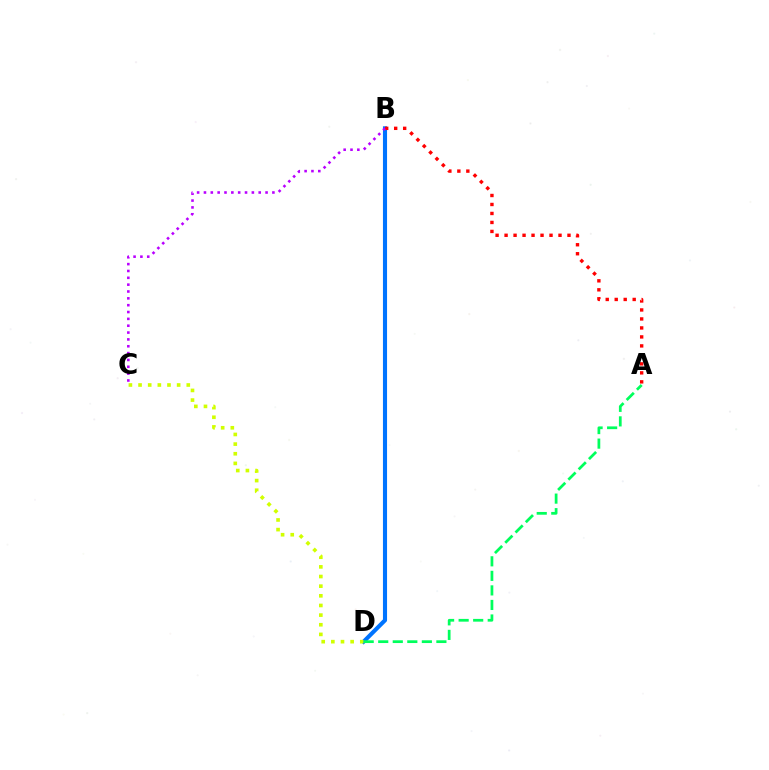{('B', 'D'): [{'color': '#0074ff', 'line_style': 'solid', 'thickness': 2.95}], ('A', 'B'): [{'color': '#ff0000', 'line_style': 'dotted', 'thickness': 2.44}], ('B', 'C'): [{'color': '#b900ff', 'line_style': 'dotted', 'thickness': 1.86}], ('C', 'D'): [{'color': '#d1ff00', 'line_style': 'dotted', 'thickness': 2.62}], ('A', 'D'): [{'color': '#00ff5c', 'line_style': 'dashed', 'thickness': 1.98}]}